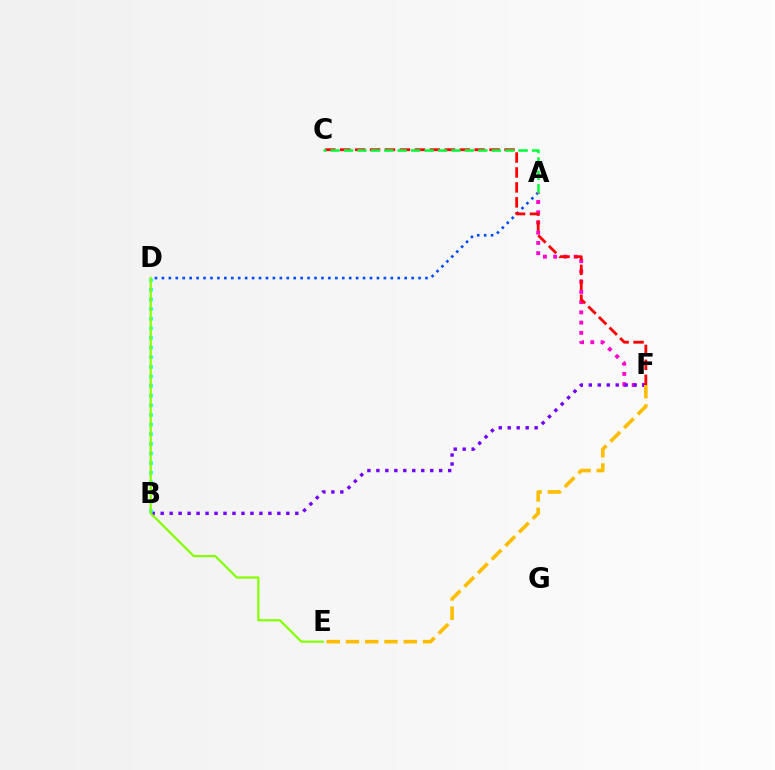{('A', 'D'): [{'color': '#004bff', 'line_style': 'dotted', 'thickness': 1.88}], ('A', 'F'): [{'color': '#ff00cf', 'line_style': 'dotted', 'thickness': 2.78}], ('B', 'F'): [{'color': '#7200ff', 'line_style': 'dotted', 'thickness': 2.44}], ('C', 'F'): [{'color': '#ff0000', 'line_style': 'dashed', 'thickness': 2.03}], ('E', 'F'): [{'color': '#ffbd00', 'line_style': 'dashed', 'thickness': 2.61}], ('B', 'D'): [{'color': '#00fff6', 'line_style': 'dotted', 'thickness': 2.62}], ('D', 'E'): [{'color': '#84ff00', 'line_style': 'solid', 'thickness': 1.59}], ('A', 'C'): [{'color': '#00ff39', 'line_style': 'dashed', 'thickness': 1.82}]}